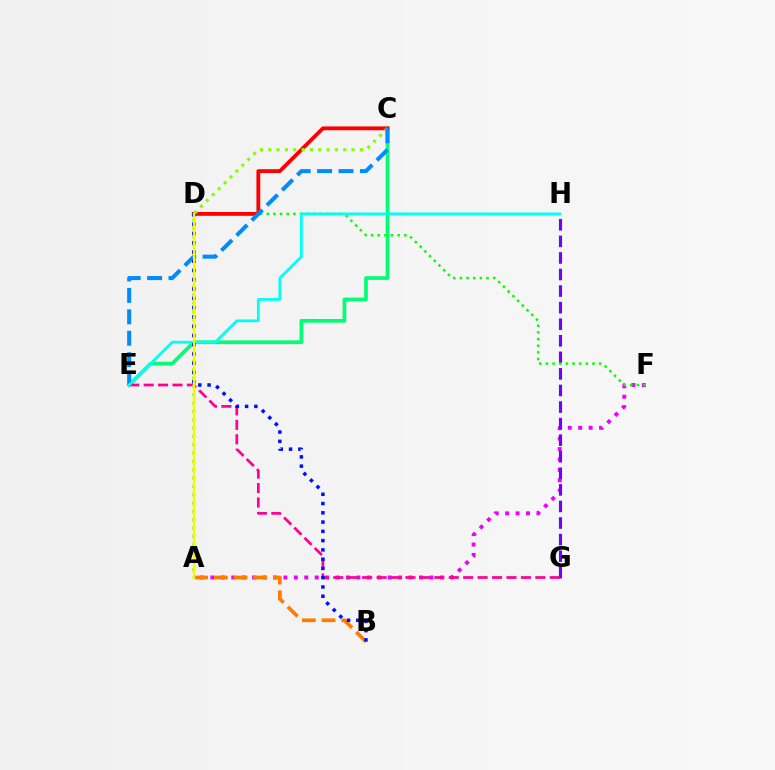{('C', 'E'): [{'color': '#00ff74', 'line_style': 'solid', 'thickness': 2.67}, {'color': '#008cff', 'line_style': 'dashed', 'thickness': 2.91}], ('A', 'F'): [{'color': '#ee00ff', 'line_style': 'dotted', 'thickness': 2.83}], ('G', 'H'): [{'color': '#7200ff', 'line_style': 'dashed', 'thickness': 2.25}], ('D', 'F'): [{'color': '#08ff00', 'line_style': 'dotted', 'thickness': 1.81}], ('C', 'D'): [{'color': '#ff0000', 'line_style': 'solid', 'thickness': 2.76}], ('E', 'G'): [{'color': '#ff0094', 'line_style': 'dashed', 'thickness': 1.96}], ('A', 'C'): [{'color': '#84ff00', 'line_style': 'dotted', 'thickness': 2.26}], ('A', 'B'): [{'color': '#ff7c00', 'line_style': 'dashed', 'thickness': 2.68}], ('E', 'H'): [{'color': '#00fff6', 'line_style': 'solid', 'thickness': 2.0}], ('B', 'D'): [{'color': '#0010ff', 'line_style': 'dotted', 'thickness': 2.52}], ('A', 'D'): [{'color': '#fcf500', 'line_style': 'solid', 'thickness': 1.61}]}